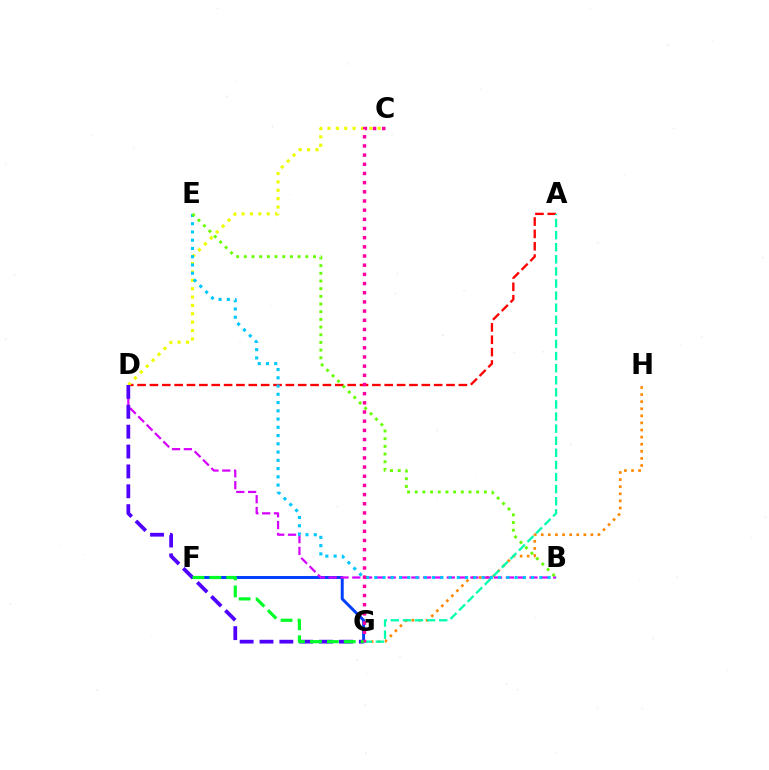{('G', 'H'): [{'color': '#ff8800', 'line_style': 'dotted', 'thickness': 1.93}], ('F', 'G'): [{'color': '#003fff', 'line_style': 'solid', 'thickness': 2.12}, {'color': '#00ff27', 'line_style': 'dashed', 'thickness': 2.3}], ('B', 'D'): [{'color': '#d600ff', 'line_style': 'dashed', 'thickness': 1.6}], ('A', 'D'): [{'color': '#ff0000', 'line_style': 'dashed', 'thickness': 1.68}], ('C', 'D'): [{'color': '#eeff00', 'line_style': 'dotted', 'thickness': 2.27}], ('A', 'G'): [{'color': '#00ffaf', 'line_style': 'dashed', 'thickness': 1.64}], ('B', 'E'): [{'color': '#00c7ff', 'line_style': 'dotted', 'thickness': 2.24}, {'color': '#66ff00', 'line_style': 'dotted', 'thickness': 2.09}], ('D', 'G'): [{'color': '#4f00ff', 'line_style': 'dashed', 'thickness': 2.7}], ('C', 'G'): [{'color': '#ff00a0', 'line_style': 'dotted', 'thickness': 2.49}]}